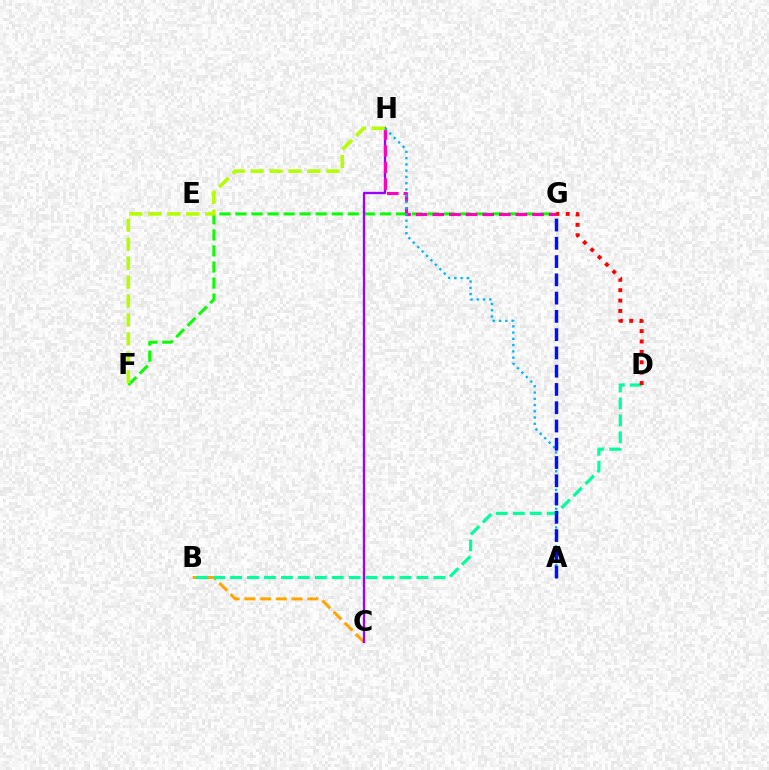{('B', 'C'): [{'color': '#ffa500', 'line_style': 'dashed', 'thickness': 2.14}], ('F', 'G'): [{'color': '#08ff00', 'line_style': 'dashed', 'thickness': 2.18}], ('C', 'H'): [{'color': '#9b00ff', 'line_style': 'solid', 'thickness': 1.68}], ('G', 'H'): [{'color': '#ff00bd', 'line_style': 'dashed', 'thickness': 2.26}], ('F', 'H'): [{'color': '#b3ff00', 'line_style': 'dashed', 'thickness': 2.57}], ('B', 'D'): [{'color': '#00ff9d', 'line_style': 'dashed', 'thickness': 2.3}], ('D', 'G'): [{'color': '#ff0000', 'line_style': 'dotted', 'thickness': 2.82}], ('A', 'H'): [{'color': '#00b5ff', 'line_style': 'dotted', 'thickness': 1.7}], ('A', 'G'): [{'color': '#0010ff', 'line_style': 'dashed', 'thickness': 2.48}]}